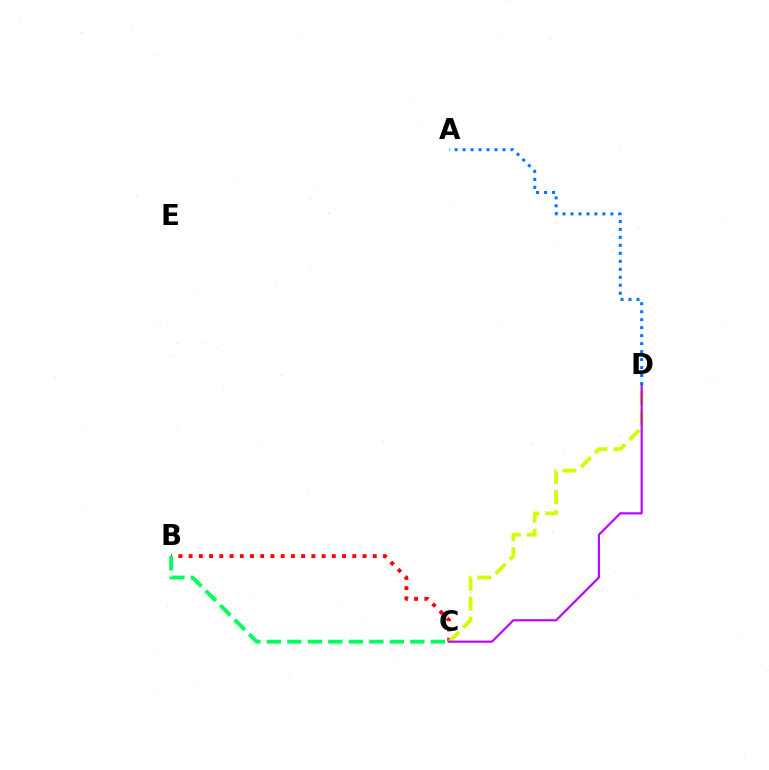{('B', 'C'): [{'color': '#ff0000', 'line_style': 'dotted', 'thickness': 2.78}, {'color': '#00ff5c', 'line_style': 'dashed', 'thickness': 2.79}], ('C', 'D'): [{'color': '#d1ff00', 'line_style': 'dashed', 'thickness': 2.71}, {'color': '#b900ff', 'line_style': 'solid', 'thickness': 1.55}], ('A', 'D'): [{'color': '#0074ff', 'line_style': 'dotted', 'thickness': 2.17}]}